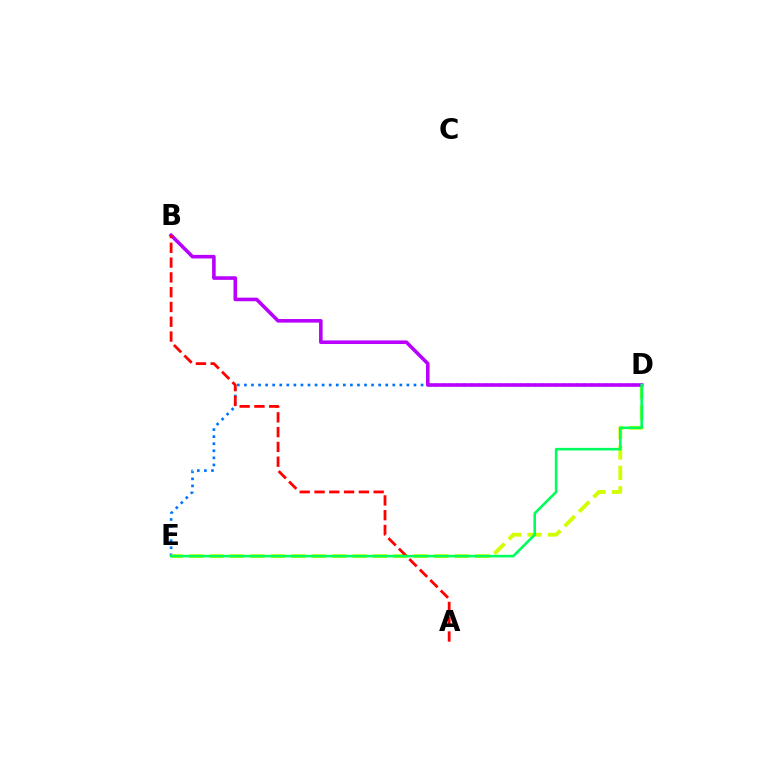{('D', 'E'): [{'color': '#0074ff', 'line_style': 'dotted', 'thickness': 1.92}, {'color': '#d1ff00', 'line_style': 'dashed', 'thickness': 2.77}, {'color': '#00ff5c', 'line_style': 'solid', 'thickness': 1.87}], ('B', 'D'): [{'color': '#b900ff', 'line_style': 'solid', 'thickness': 2.59}], ('A', 'B'): [{'color': '#ff0000', 'line_style': 'dashed', 'thickness': 2.01}]}